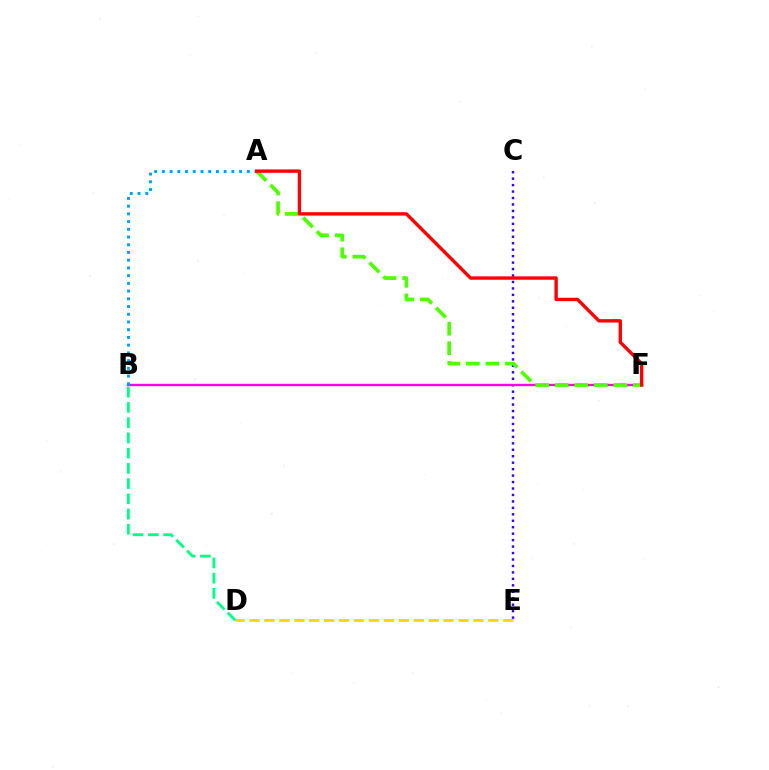{('C', 'E'): [{'color': '#3700ff', 'line_style': 'dotted', 'thickness': 1.75}], ('B', 'F'): [{'color': '#ff00ed', 'line_style': 'solid', 'thickness': 1.7}], ('B', 'D'): [{'color': '#00ff86', 'line_style': 'dashed', 'thickness': 2.07}], ('A', 'B'): [{'color': '#009eff', 'line_style': 'dotted', 'thickness': 2.1}], ('D', 'E'): [{'color': '#ffd500', 'line_style': 'dashed', 'thickness': 2.03}], ('A', 'F'): [{'color': '#4fff00', 'line_style': 'dashed', 'thickness': 2.65}, {'color': '#ff0000', 'line_style': 'solid', 'thickness': 2.43}]}